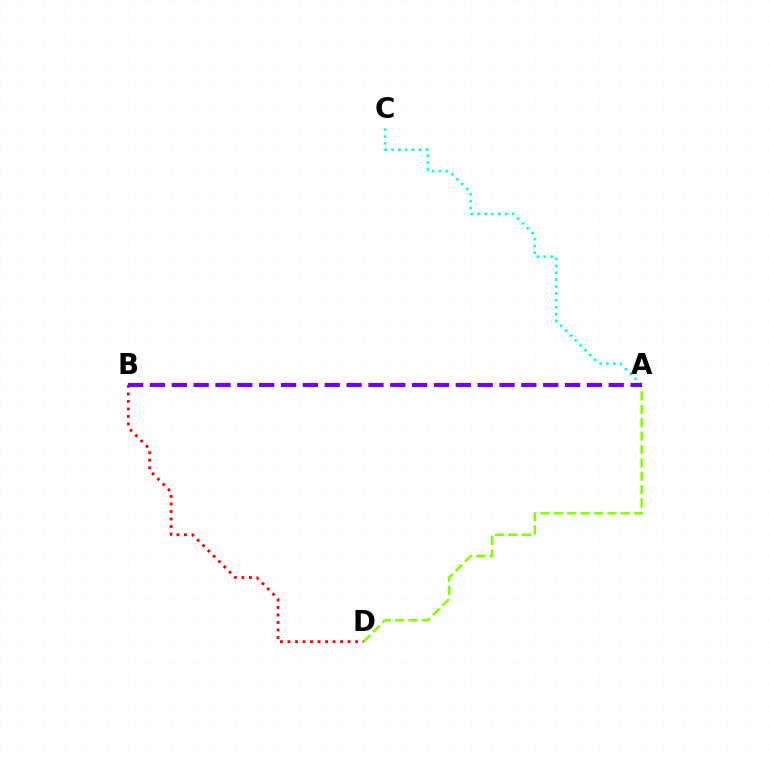{('A', 'C'): [{'color': '#00fff6', 'line_style': 'dotted', 'thickness': 1.87}], ('A', 'D'): [{'color': '#84ff00', 'line_style': 'dashed', 'thickness': 1.82}], ('B', 'D'): [{'color': '#ff0000', 'line_style': 'dotted', 'thickness': 2.04}], ('A', 'B'): [{'color': '#7200ff', 'line_style': 'dashed', 'thickness': 2.97}]}